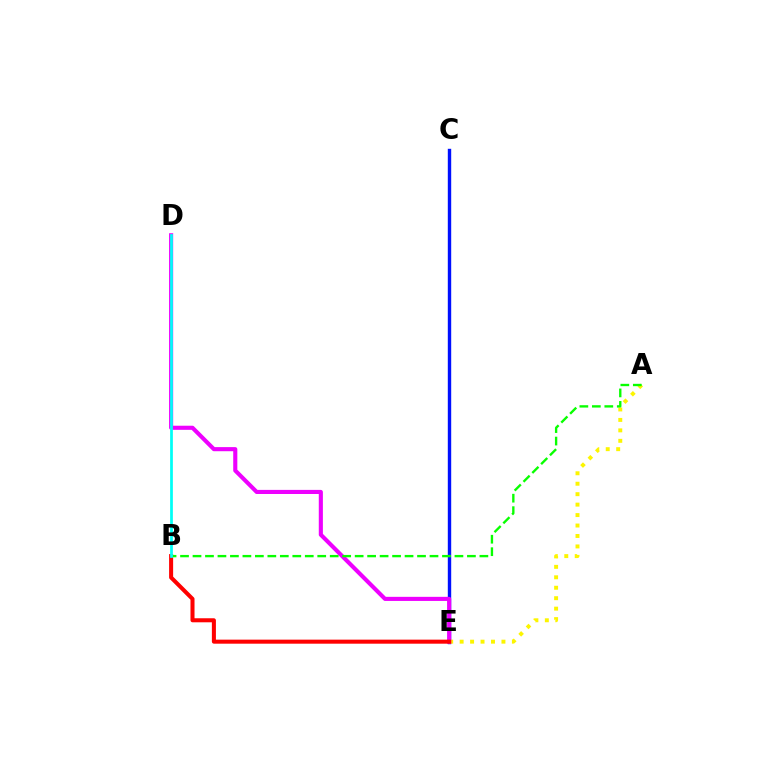{('C', 'E'): [{'color': '#0010ff', 'line_style': 'solid', 'thickness': 2.45}], ('A', 'E'): [{'color': '#fcf500', 'line_style': 'dotted', 'thickness': 2.84}], ('D', 'E'): [{'color': '#ee00ff', 'line_style': 'solid', 'thickness': 2.96}], ('B', 'E'): [{'color': '#ff0000', 'line_style': 'solid', 'thickness': 2.91}], ('A', 'B'): [{'color': '#08ff00', 'line_style': 'dashed', 'thickness': 1.69}], ('B', 'D'): [{'color': '#00fff6', 'line_style': 'solid', 'thickness': 1.97}]}